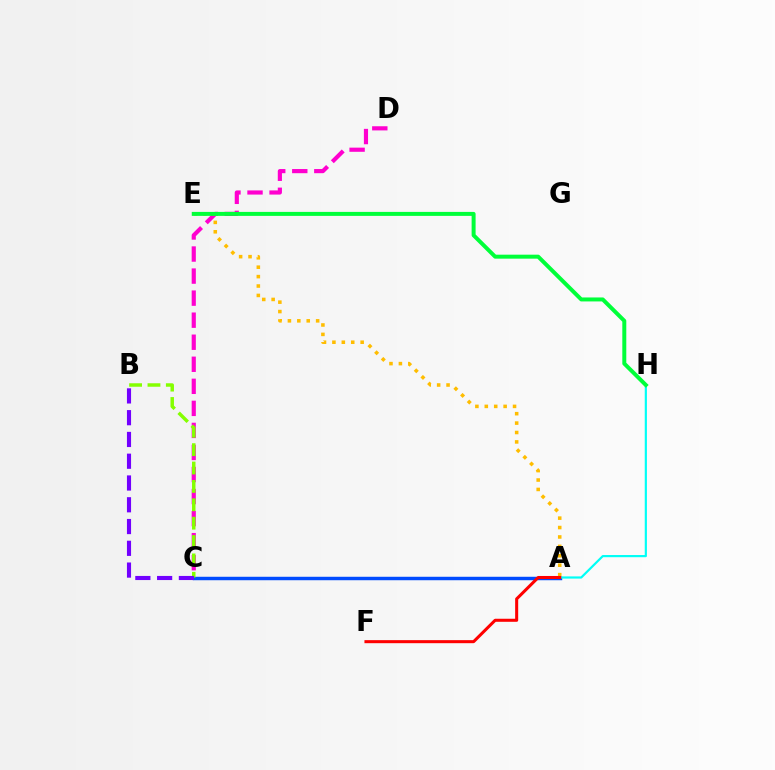{('C', 'D'): [{'color': '#ff00cf', 'line_style': 'dashed', 'thickness': 3.0}], ('A', 'E'): [{'color': '#ffbd00', 'line_style': 'dotted', 'thickness': 2.56}], ('A', 'C'): [{'color': '#004bff', 'line_style': 'solid', 'thickness': 2.49}], ('A', 'H'): [{'color': '#00fff6', 'line_style': 'solid', 'thickness': 1.57}], ('B', 'C'): [{'color': '#84ff00', 'line_style': 'dashed', 'thickness': 2.5}, {'color': '#7200ff', 'line_style': 'dashed', 'thickness': 2.96}], ('A', 'F'): [{'color': '#ff0000', 'line_style': 'solid', 'thickness': 2.19}], ('E', 'H'): [{'color': '#00ff39', 'line_style': 'solid', 'thickness': 2.86}]}